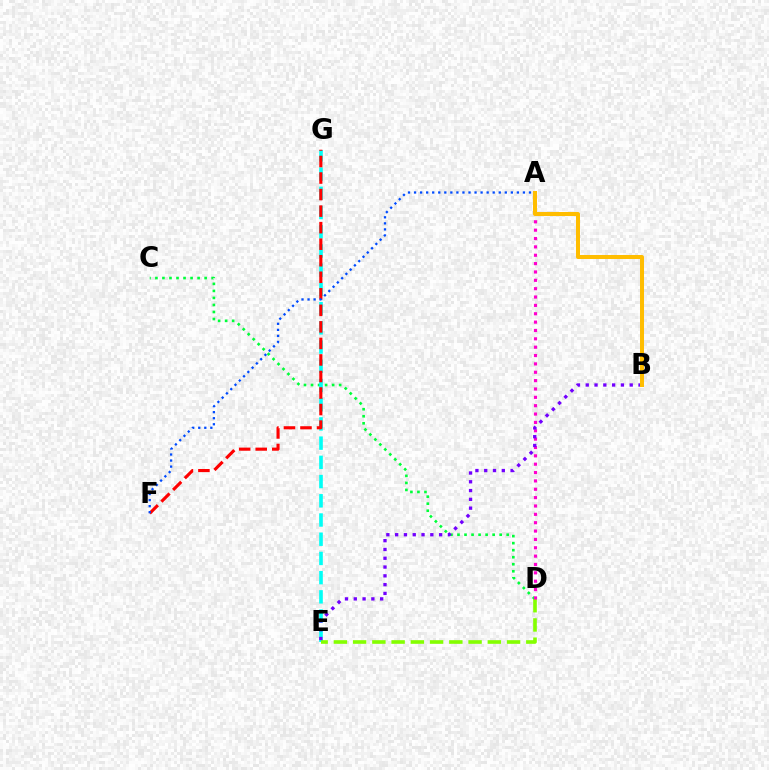{('C', 'D'): [{'color': '#00ff39', 'line_style': 'dotted', 'thickness': 1.91}], ('E', 'G'): [{'color': '#00fff6', 'line_style': 'dashed', 'thickness': 2.61}], ('D', 'E'): [{'color': '#84ff00', 'line_style': 'dashed', 'thickness': 2.61}], ('F', 'G'): [{'color': '#ff0000', 'line_style': 'dashed', 'thickness': 2.25}], ('A', 'D'): [{'color': '#ff00cf', 'line_style': 'dotted', 'thickness': 2.27}], ('A', 'F'): [{'color': '#004bff', 'line_style': 'dotted', 'thickness': 1.64}], ('B', 'E'): [{'color': '#7200ff', 'line_style': 'dotted', 'thickness': 2.39}], ('A', 'B'): [{'color': '#ffbd00', 'line_style': 'solid', 'thickness': 2.89}]}